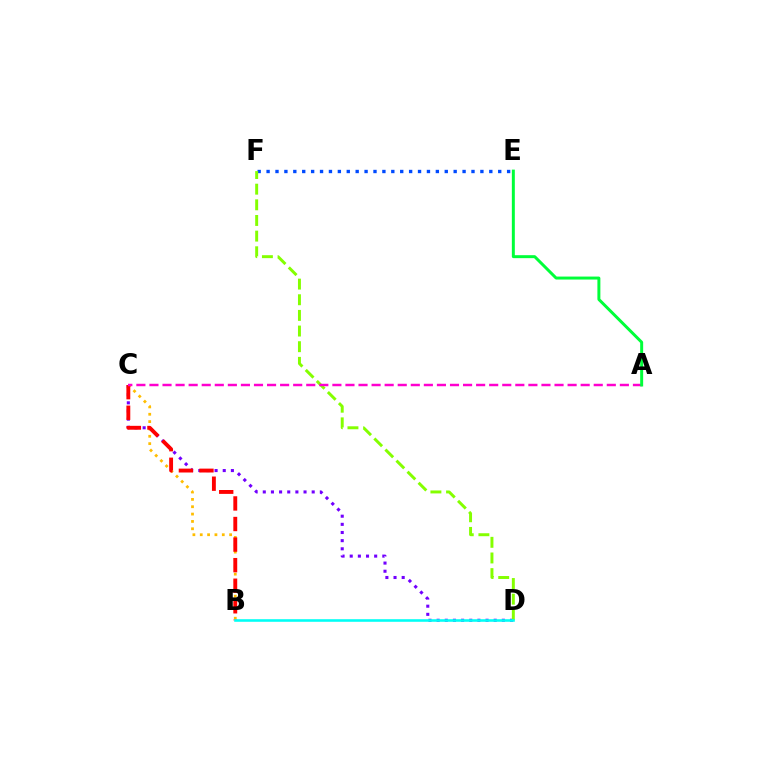{('C', 'D'): [{'color': '#7200ff', 'line_style': 'dotted', 'thickness': 2.21}], ('E', 'F'): [{'color': '#004bff', 'line_style': 'dotted', 'thickness': 2.42}], ('D', 'F'): [{'color': '#84ff00', 'line_style': 'dashed', 'thickness': 2.13}], ('B', 'C'): [{'color': '#ffbd00', 'line_style': 'dotted', 'thickness': 2.0}, {'color': '#ff0000', 'line_style': 'dashed', 'thickness': 2.79}], ('A', 'C'): [{'color': '#ff00cf', 'line_style': 'dashed', 'thickness': 1.78}], ('B', 'D'): [{'color': '#00fff6', 'line_style': 'solid', 'thickness': 1.85}], ('A', 'E'): [{'color': '#00ff39', 'line_style': 'solid', 'thickness': 2.14}]}